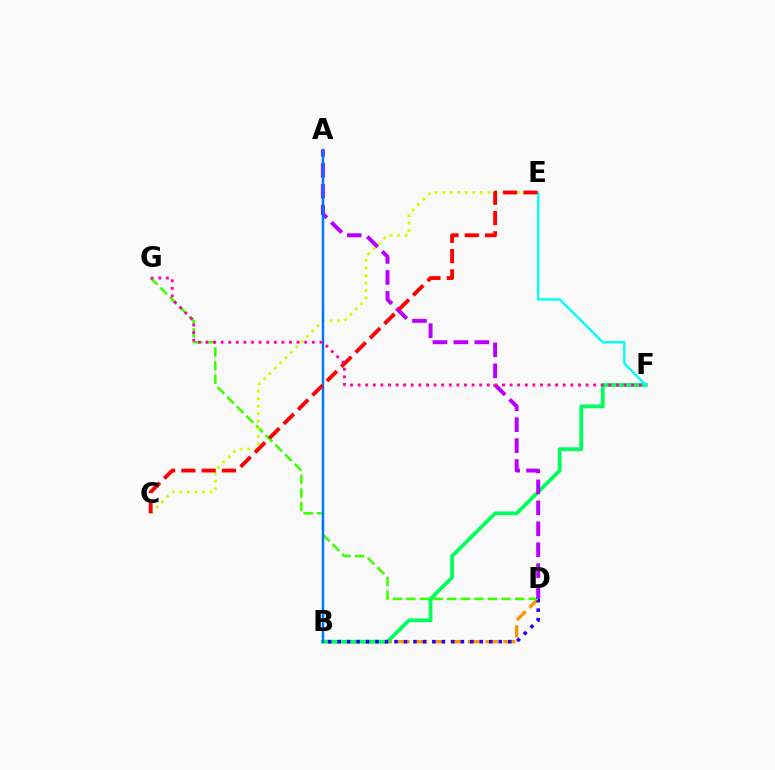{('B', 'D'): [{'color': '#ff9400', 'line_style': 'dashed', 'thickness': 2.4}, {'color': '#2500ff', 'line_style': 'dotted', 'thickness': 2.58}], ('B', 'F'): [{'color': '#00ff5c', 'line_style': 'solid', 'thickness': 2.71}], ('D', 'G'): [{'color': '#3dff00', 'line_style': 'dashed', 'thickness': 1.85}], ('E', 'F'): [{'color': '#00fff6', 'line_style': 'solid', 'thickness': 1.7}], ('C', 'E'): [{'color': '#d1ff00', 'line_style': 'dotted', 'thickness': 2.05}, {'color': '#ff0000', 'line_style': 'dashed', 'thickness': 2.75}], ('A', 'D'): [{'color': '#b900ff', 'line_style': 'dashed', 'thickness': 2.84}], ('A', 'B'): [{'color': '#0074ff', 'line_style': 'solid', 'thickness': 1.76}], ('F', 'G'): [{'color': '#ff00ac', 'line_style': 'dotted', 'thickness': 2.06}]}